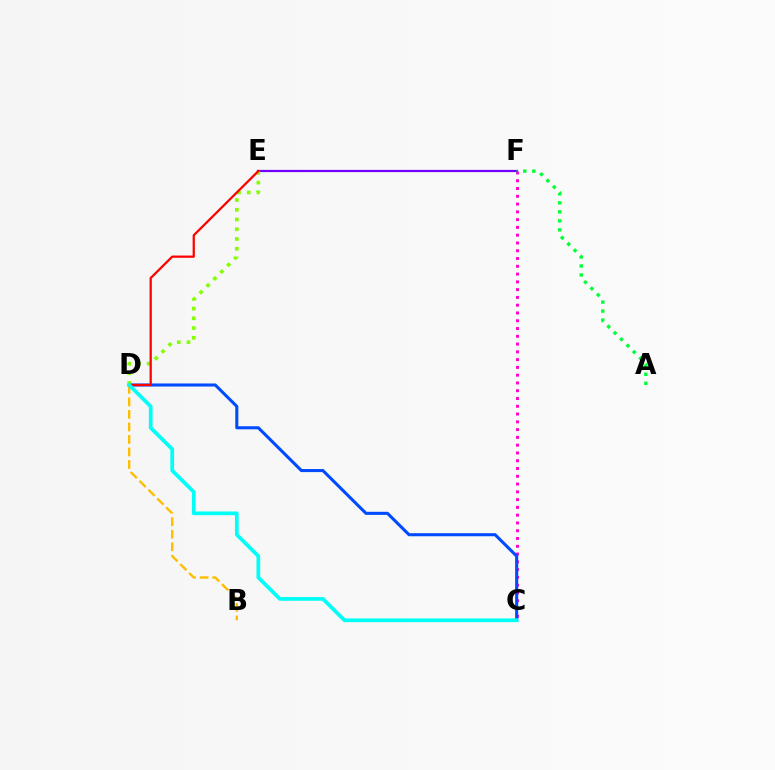{('C', 'F'): [{'color': '#ff00cf', 'line_style': 'dotted', 'thickness': 2.11}], ('C', 'D'): [{'color': '#004bff', 'line_style': 'solid', 'thickness': 2.21}, {'color': '#00fff6', 'line_style': 'solid', 'thickness': 2.69}], ('E', 'F'): [{'color': '#7200ff', 'line_style': 'solid', 'thickness': 1.6}], ('A', 'F'): [{'color': '#00ff39', 'line_style': 'dotted', 'thickness': 2.45}], ('B', 'D'): [{'color': '#ffbd00', 'line_style': 'dashed', 'thickness': 1.7}], ('D', 'E'): [{'color': '#84ff00', 'line_style': 'dotted', 'thickness': 2.64}, {'color': '#ff0000', 'line_style': 'solid', 'thickness': 1.62}]}